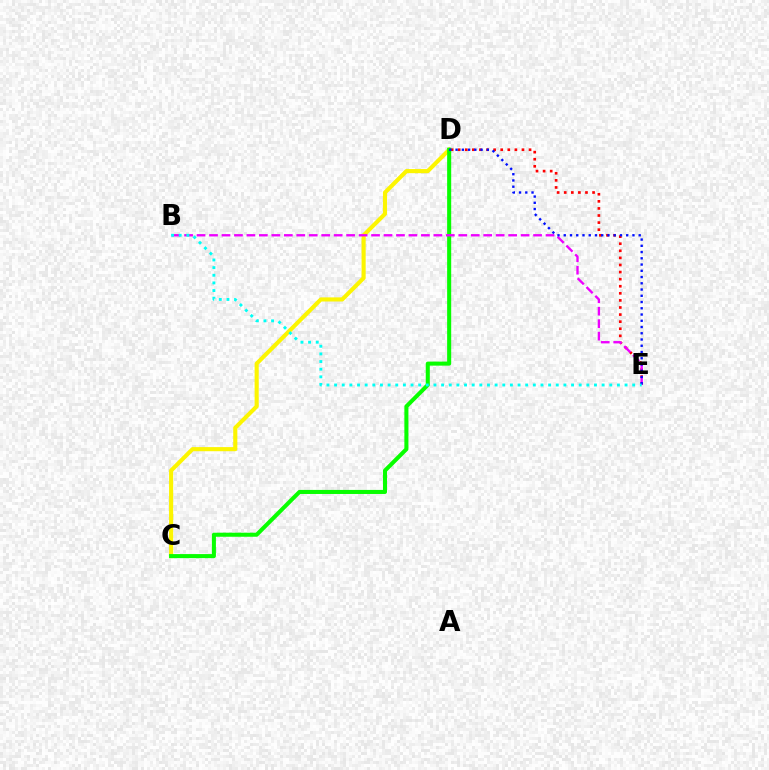{('C', 'D'): [{'color': '#fcf500', 'line_style': 'solid', 'thickness': 2.96}, {'color': '#08ff00', 'line_style': 'solid', 'thickness': 2.92}], ('D', 'E'): [{'color': '#ff0000', 'line_style': 'dotted', 'thickness': 1.93}, {'color': '#0010ff', 'line_style': 'dotted', 'thickness': 1.7}], ('B', 'E'): [{'color': '#ee00ff', 'line_style': 'dashed', 'thickness': 1.69}, {'color': '#00fff6', 'line_style': 'dotted', 'thickness': 2.08}]}